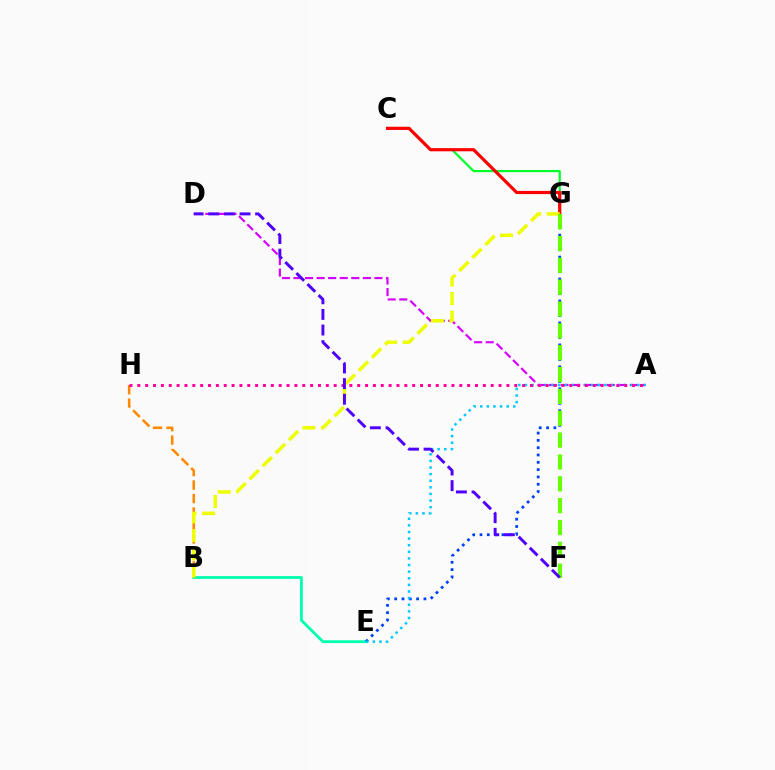{('A', 'D'): [{'color': '#d600ff', 'line_style': 'dashed', 'thickness': 1.57}], ('B', 'E'): [{'color': '#00ffaf', 'line_style': 'solid', 'thickness': 2.02}], ('E', 'G'): [{'color': '#003fff', 'line_style': 'dotted', 'thickness': 1.99}], ('B', 'H'): [{'color': '#ff8800', 'line_style': 'dashed', 'thickness': 1.83}], ('A', 'E'): [{'color': '#00c7ff', 'line_style': 'dotted', 'thickness': 1.8}], ('C', 'G'): [{'color': '#00ff27', 'line_style': 'solid', 'thickness': 1.57}, {'color': '#ff0000', 'line_style': 'solid', 'thickness': 2.29}], ('B', 'G'): [{'color': '#eeff00', 'line_style': 'dashed', 'thickness': 2.52}], ('F', 'G'): [{'color': '#66ff00', 'line_style': 'dashed', 'thickness': 2.97}], ('A', 'H'): [{'color': '#ff00a0', 'line_style': 'dotted', 'thickness': 2.13}], ('D', 'F'): [{'color': '#4f00ff', 'line_style': 'dashed', 'thickness': 2.12}]}